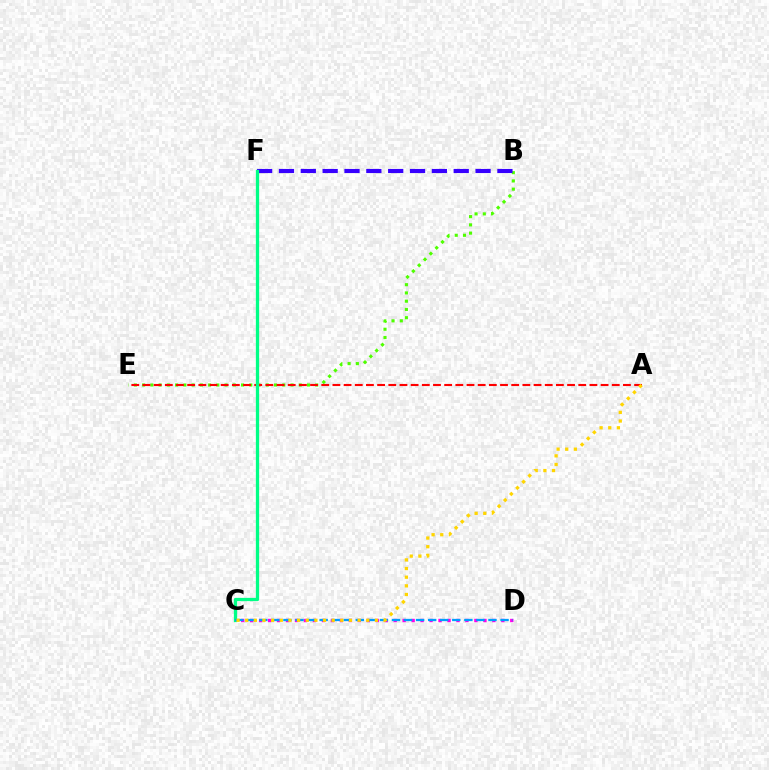{('C', 'D'): [{'color': '#ff00ed', 'line_style': 'dotted', 'thickness': 2.44}, {'color': '#009eff', 'line_style': 'dashed', 'thickness': 1.64}], ('B', 'E'): [{'color': '#4fff00', 'line_style': 'dotted', 'thickness': 2.24}], ('A', 'E'): [{'color': '#ff0000', 'line_style': 'dashed', 'thickness': 1.52}], ('B', 'F'): [{'color': '#3700ff', 'line_style': 'dashed', 'thickness': 2.97}], ('C', 'F'): [{'color': '#00ff86', 'line_style': 'solid', 'thickness': 2.36}], ('A', 'C'): [{'color': '#ffd500', 'line_style': 'dotted', 'thickness': 2.35}]}